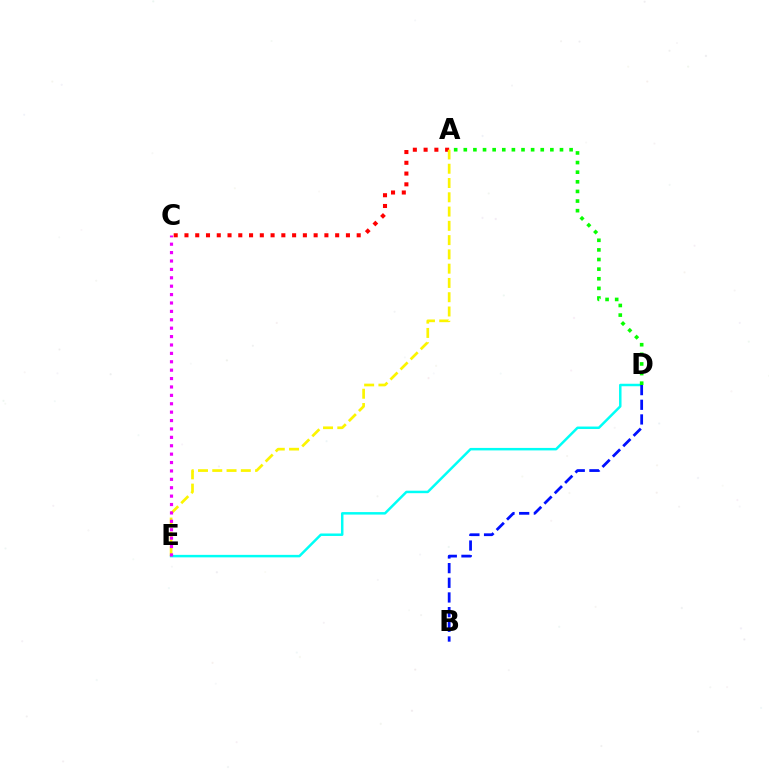{('A', 'C'): [{'color': '#ff0000', 'line_style': 'dotted', 'thickness': 2.92}], ('D', 'E'): [{'color': '#00fff6', 'line_style': 'solid', 'thickness': 1.79}], ('A', 'E'): [{'color': '#fcf500', 'line_style': 'dashed', 'thickness': 1.94}], ('B', 'D'): [{'color': '#0010ff', 'line_style': 'dashed', 'thickness': 1.99}], ('C', 'E'): [{'color': '#ee00ff', 'line_style': 'dotted', 'thickness': 2.28}], ('A', 'D'): [{'color': '#08ff00', 'line_style': 'dotted', 'thickness': 2.61}]}